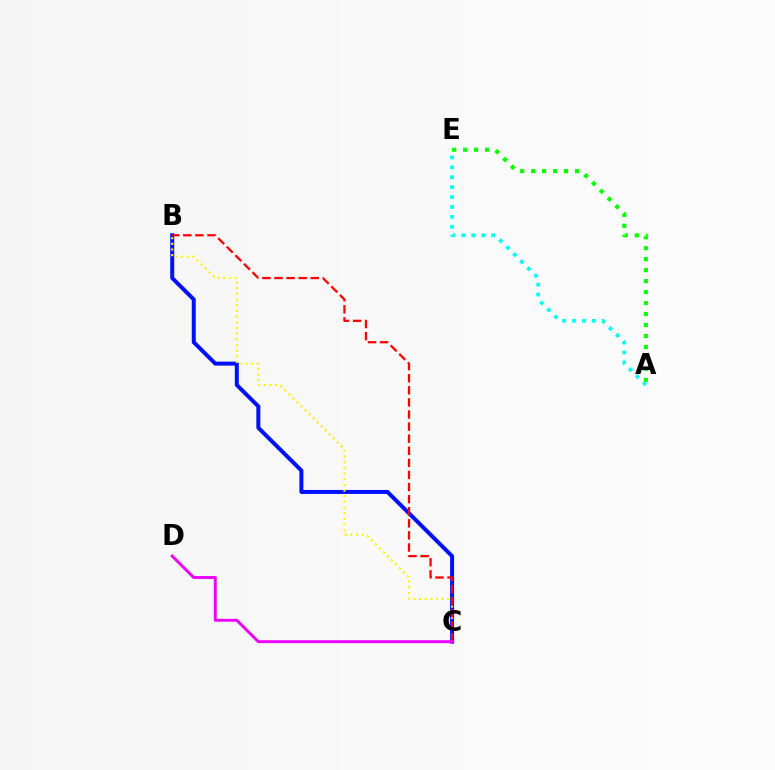{('B', 'C'): [{'color': '#0010ff', 'line_style': 'solid', 'thickness': 2.88}, {'color': '#fcf500', 'line_style': 'dotted', 'thickness': 1.54}, {'color': '#ff0000', 'line_style': 'dashed', 'thickness': 1.64}], ('A', 'E'): [{'color': '#00fff6', 'line_style': 'dotted', 'thickness': 2.69}, {'color': '#08ff00', 'line_style': 'dotted', 'thickness': 2.98}], ('C', 'D'): [{'color': '#ee00ff', 'line_style': 'solid', 'thickness': 2.1}]}